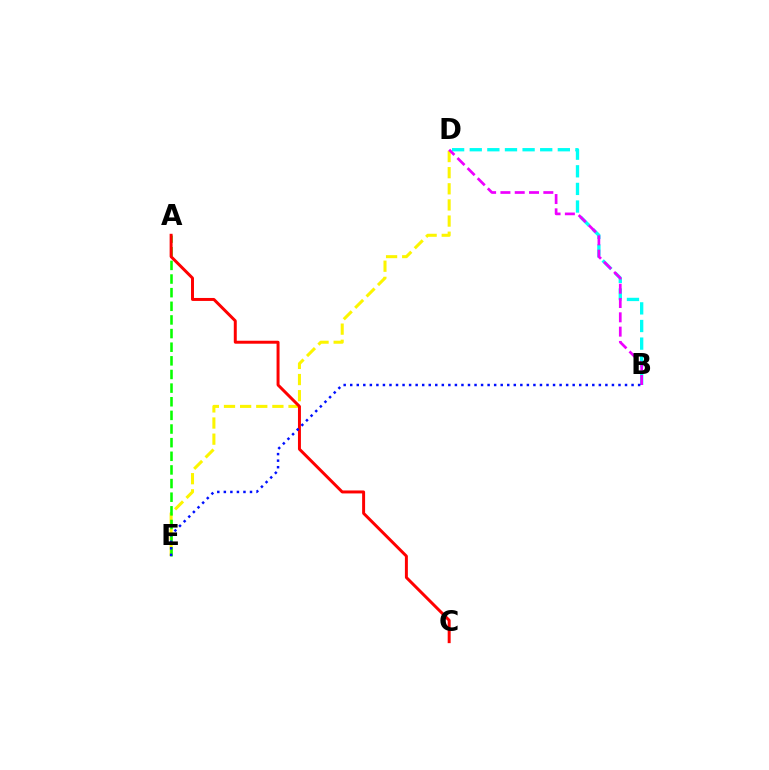{('B', 'D'): [{'color': '#00fff6', 'line_style': 'dashed', 'thickness': 2.39}, {'color': '#ee00ff', 'line_style': 'dashed', 'thickness': 1.94}], ('D', 'E'): [{'color': '#fcf500', 'line_style': 'dashed', 'thickness': 2.19}], ('A', 'E'): [{'color': '#08ff00', 'line_style': 'dashed', 'thickness': 1.85}], ('A', 'C'): [{'color': '#ff0000', 'line_style': 'solid', 'thickness': 2.14}], ('B', 'E'): [{'color': '#0010ff', 'line_style': 'dotted', 'thickness': 1.78}]}